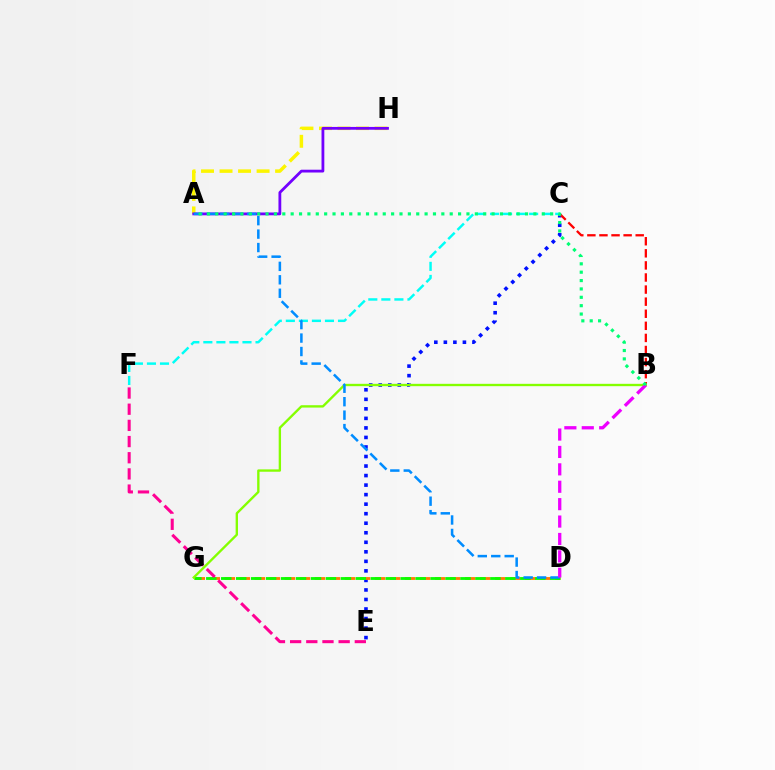{('A', 'H'): [{'color': '#fcf500', 'line_style': 'dashed', 'thickness': 2.52}, {'color': '#7200ff', 'line_style': 'solid', 'thickness': 2.02}], ('C', 'E'): [{'color': '#0010ff', 'line_style': 'dotted', 'thickness': 2.59}], ('D', 'G'): [{'color': '#ff7c00', 'line_style': 'dashed', 'thickness': 2.04}, {'color': '#08ff00', 'line_style': 'dashed', 'thickness': 2.03}], ('C', 'F'): [{'color': '#00fff6', 'line_style': 'dashed', 'thickness': 1.77}], ('B', 'C'): [{'color': '#ff0000', 'line_style': 'dashed', 'thickness': 1.64}], ('B', 'G'): [{'color': '#84ff00', 'line_style': 'solid', 'thickness': 1.69}], ('A', 'D'): [{'color': '#008cff', 'line_style': 'dashed', 'thickness': 1.83}], ('B', 'D'): [{'color': '#ee00ff', 'line_style': 'dashed', 'thickness': 2.36}], ('A', 'B'): [{'color': '#00ff74', 'line_style': 'dotted', 'thickness': 2.27}], ('E', 'F'): [{'color': '#ff0094', 'line_style': 'dashed', 'thickness': 2.2}]}